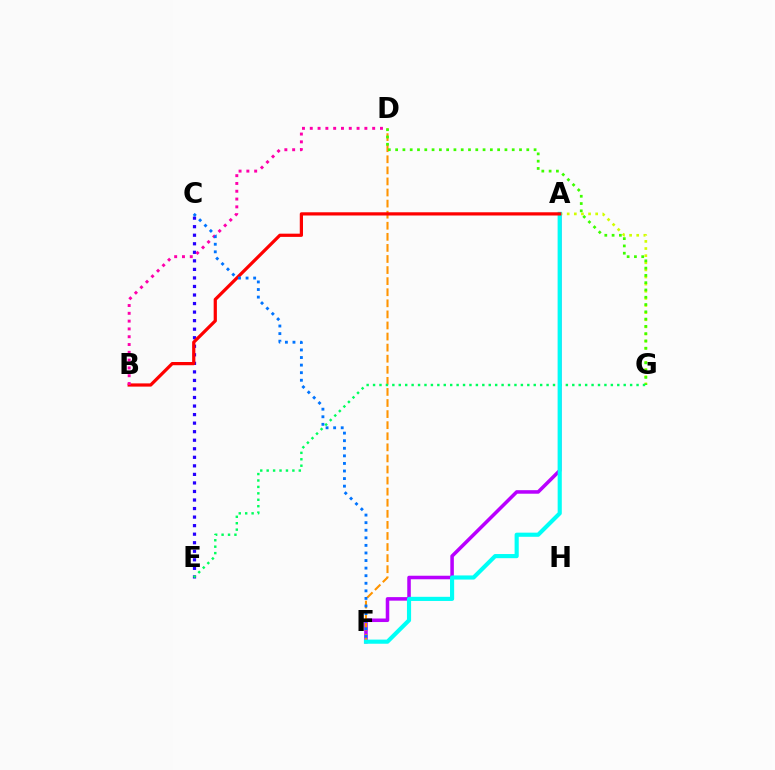{('A', 'F'): [{'color': '#b900ff', 'line_style': 'solid', 'thickness': 2.55}, {'color': '#00fff6', 'line_style': 'solid', 'thickness': 2.98}], ('C', 'E'): [{'color': '#2500ff', 'line_style': 'dotted', 'thickness': 2.32}], ('D', 'F'): [{'color': '#ff9400', 'line_style': 'dashed', 'thickness': 1.51}], ('A', 'G'): [{'color': '#d1ff00', 'line_style': 'dotted', 'thickness': 1.94}], ('D', 'G'): [{'color': '#3dff00', 'line_style': 'dotted', 'thickness': 1.98}], ('E', 'G'): [{'color': '#00ff5c', 'line_style': 'dotted', 'thickness': 1.75}], ('A', 'B'): [{'color': '#ff0000', 'line_style': 'solid', 'thickness': 2.32}], ('B', 'D'): [{'color': '#ff00ac', 'line_style': 'dotted', 'thickness': 2.12}], ('C', 'F'): [{'color': '#0074ff', 'line_style': 'dotted', 'thickness': 2.06}]}